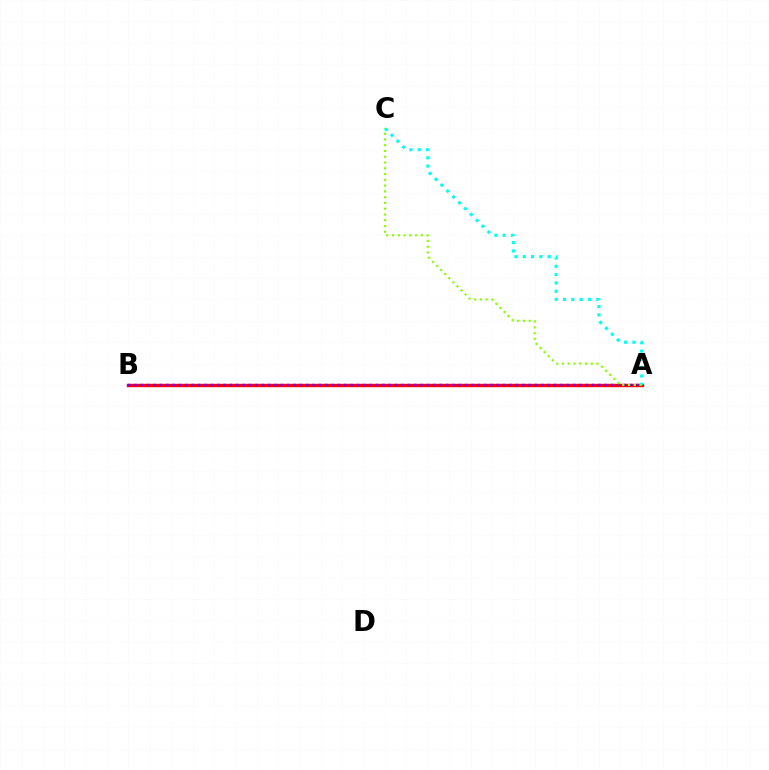{('A', 'B'): [{'color': '#ff0000', 'line_style': 'solid', 'thickness': 2.46}, {'color': '#7200ff', 'line_style': 'dotted', 'thickness': 1.73}], ('A', 'C'): [{'color': '#00fff6', 'line_style': 'dotted', 'thickness': 2.26}, {'color': '#84ff00', 'line_style': 'dotted', 'thickness': 1.57}]}